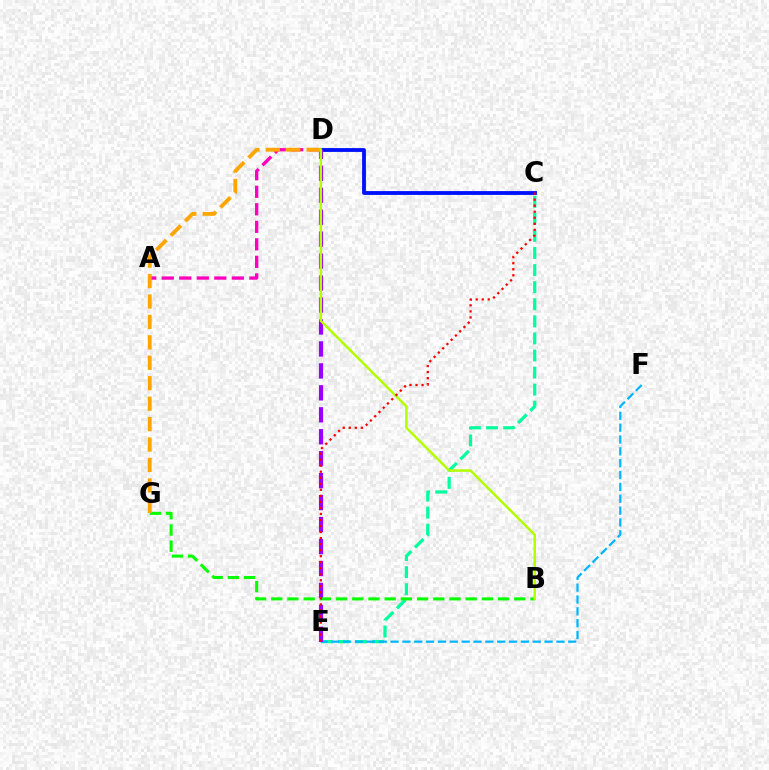{('C', 'E'): [{'color': '#00ff9d', 'line_style': 'dashed', 'thickness': 2.32}, {'color': '#ff0000', 'line_style': 'dotted', 'thickness': 1.64}], ('C', 'D'): [{'color': '#0010ff', 'line_style': 'solid', 'thickness': 2.75}], ('E', 'F'): [{'color': '#00b5ff', 'line_style': 'dashed', 'thickness': 1.61}], ('D', 'E'): [{'color': '#9b00ff', 'line_style': 'dashed', 'thickness': 2.98}], ('A', 'D'): [{'color': '#ff00bd', 'line_style': 'dashed', 'thickness': 2.38}], ('B', 'G'): [{'color': '#08ff00', 'line_style': 'dashed', 'thickness': 2.2}], ('D', 'G'): [{'color': '#ffa500', 'line_style': 'dashed', 'thickness': 2.78}], ('B', 'D'): [{'color': '#b3ff00', 'line_style': 'solid', 'thickness': 1.8}]}